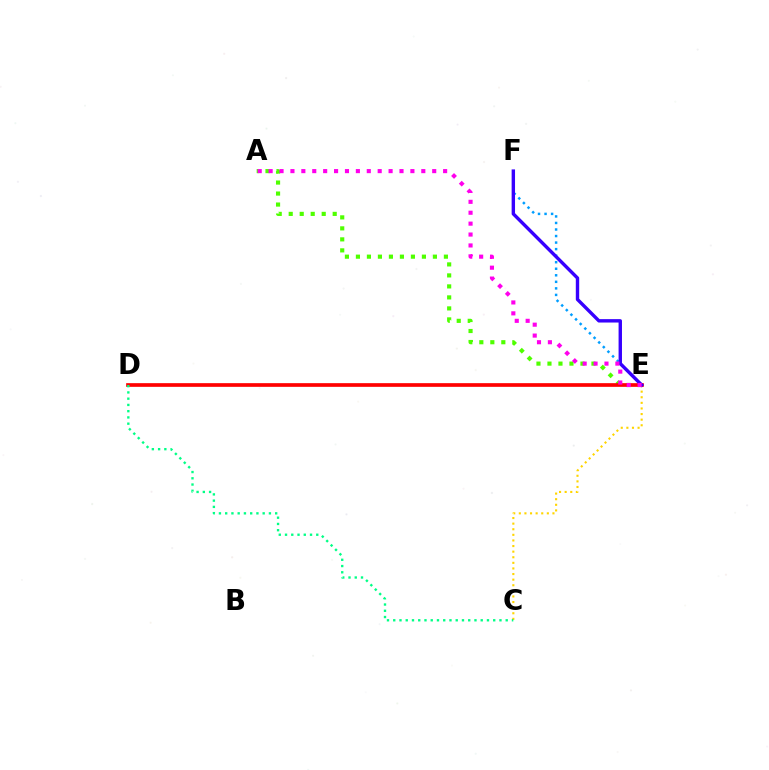{('E', 'F'): [{'color': '#009eff', 'line_style': 'dotted', 'thickness': 1.78}, {'color': '#3700ff', 'line_style': 'solid', 'thickness': 2.45}], ('C', 'E'): [{'color': '#ffd500', 'line_style': 'dotted', 'thickness': 1.52}], ('A', 'E'): [{'color': '#4fff00', 'line_style': 'dotted', 'thickness': 2.99}, {'color': '#ff00ed', 'line_style': 'dotted', 'thickness': 2.96}], ('D', 'E'): [{'color': '#ff0000', 'line_style': 'solid', 'thickness': 2.65}], ('C', 'D'): [{'color': '#00ff86', 'line_style': 'dotted', 'thickness': 1.7}]}